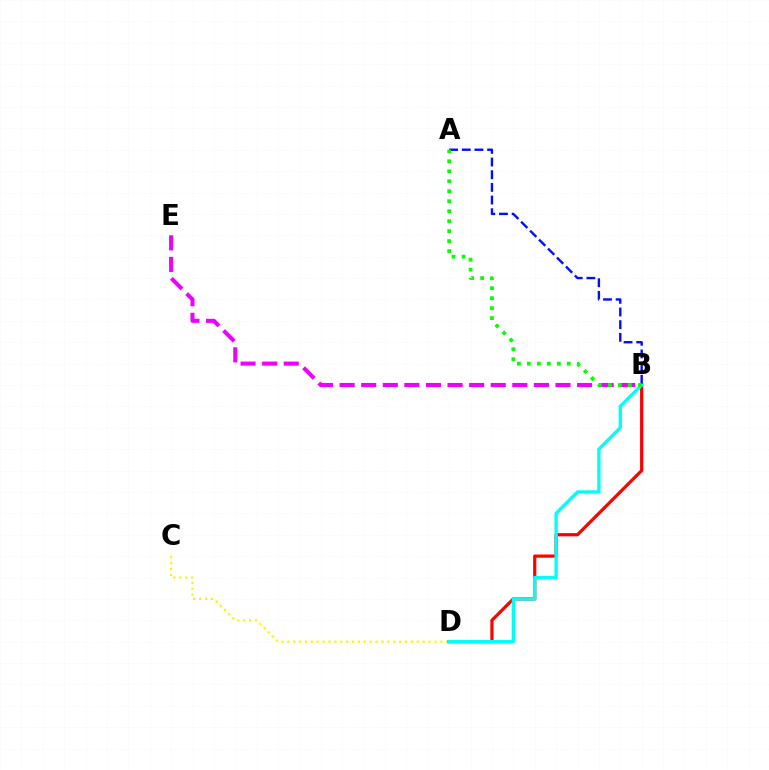{('B', 'E'): [{'color': '#ee00ff', 'line_style': 'dashed', 'thickness': 2.93}], ('C', 'D'): [{'color': '#fcf500', 'line_style': 'dotted', 'thickness': 1.6}], ('B', 'D'): [{'color': '#ff0000', 'line_style': 'solid', 'thickness': 2.31}, {'color': '#00fff6', 'line_style': 'solid', 'thickness': 2.4}], ('A', 'B'): [{'color': '#0010ff', 'line_style': 'dashed', 'thickness': 1.72}, {'color': '#08ff00', 'line_style': 'dotted', 'thickness': 2.71}]}